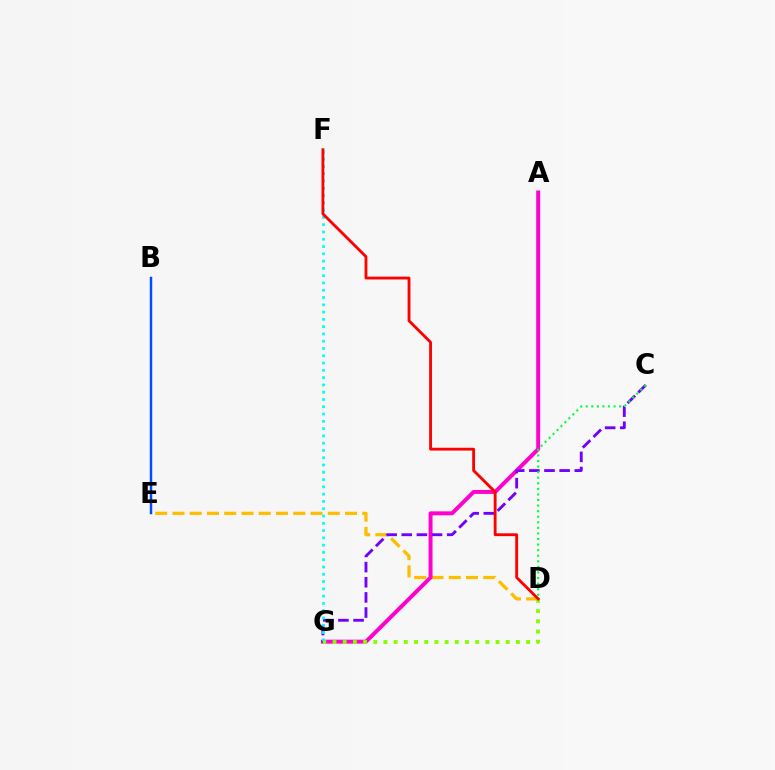{('B', 'E'): [{'color': '#004bff', 'line_style': 'solid', 'thickness': 1.78}], ('D', 'E'): [{'color': '#ffbd00', 'line_style': 'dashed', 'thickness': 2.34}], ('A', 'G'): [{'color': '#ff00cf', 'line_style': 'solid', 'thickness': 2.84}], ('C', 'G'): [{'color': '#7200ff', 'line_style': 'dashed', 'thickness': 2.06}], ('D', 'G'): [{'color': '#84ff00', 'line_style': 'dotted', 'thickness': 2.77}], ('C', 'D'): [{'color': '#00ff39', 'line_style': 'dotted', 'thickness': 1.51}], ('F', 'G'): [{'color': '#00fff6', 'line_style': 'dotted', 'thickness': 1.98}], ('D', 'F'): [{'color': '#ff0000', 'line_style': 'solid', 'thickness': 2.04}]}